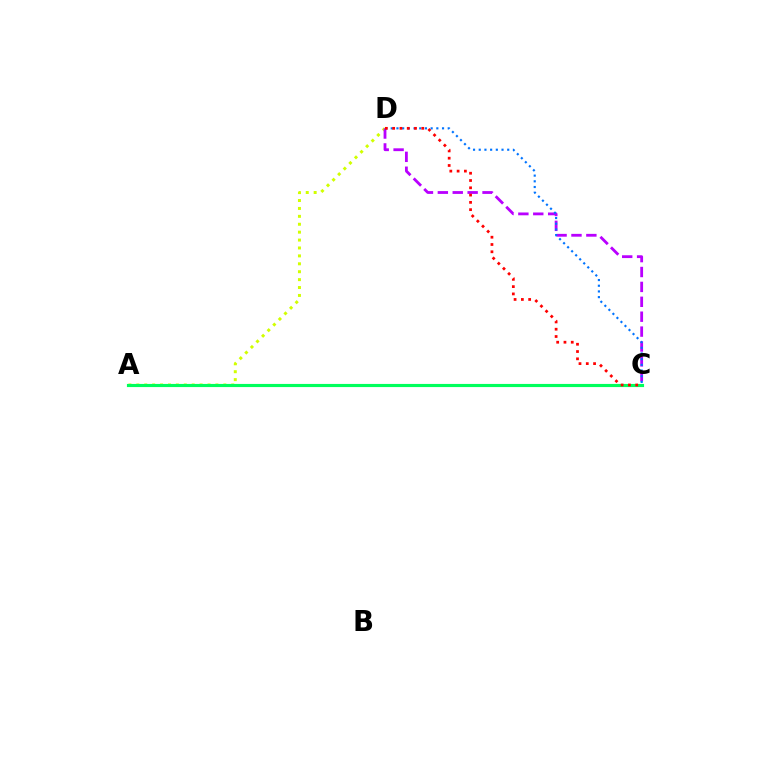{('A', 'D'): [{'color': '#d1ff00', 'line_style': 'dotted', 'thickness': 2.15}], ('C', 'D'): [{'color': '#b900ff', 'line_style': 'dashed', 'thickness': 2.02}, {'color': '#0074ff', 'line_style': 'dotted', 'thickness': 1.55}, {'color': '#ff0000', 'line_style': 'dotted', 'thickness': 1.98}], ('A', 'C'): [{'color': '#00ff5c', 'line_style': 'solid', 'thickness': 2.26}]}